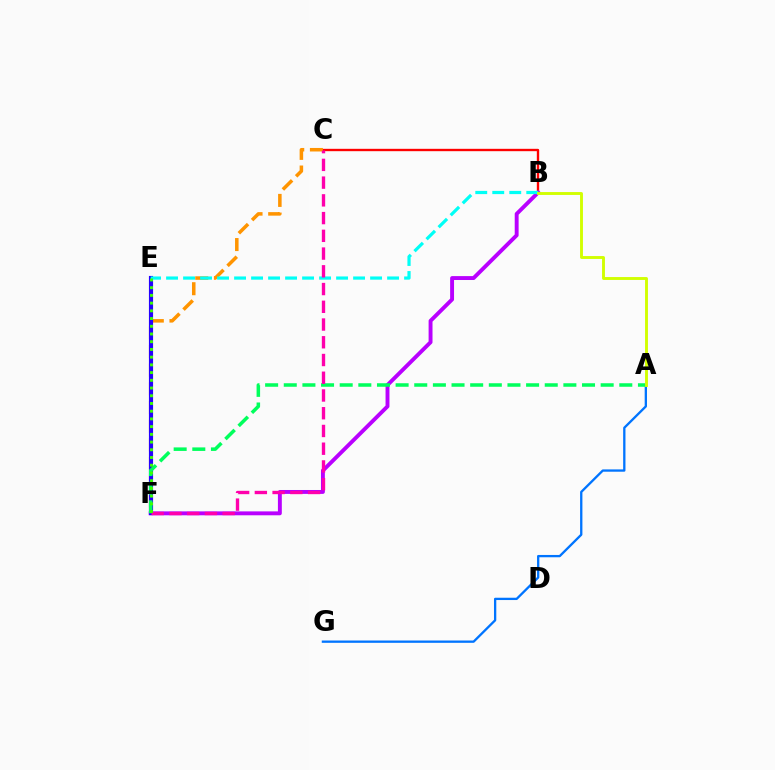{('B', 'C'): [{'color': '#ff0000', 'line_style': 'solid', 'thickness': 1.7}], ('C', 'F'): [{'color': '#ff9400', 'line_style': 'dashed', 'thickness': 2.54}, {'color': '#ff00ac', 'line_style': 'dashed', 'thickness': 2.41}], ('B', 'F'): [{'color': '#b900ff', 'line_style': 'solid', 'thickness': 2.81}], ('E', 'F'): [{'color': '#2500ff', 'line_style': 'solid', 'thickness': 2.99}, {'color': '#3dff00', 'line_style': 'dotted', 'thickness': 2.1}], ('B', 'E'): [{'color': '#00fff6', 'line_style': 'dashed', 'thickness': 2.31}], ('A', 'G'): [{'color': '#0074ff', 'line_style': 'solid', 'thickness': 1.66}], ('A', 'F'): [{'color': '#00ff5c', 'line_style': 'dashed', 'thickness': 2.53}], ('A', 'B'): [{'color': '#d1ff00', 'line_style': 'solid', 'thickness': 2.08}]}